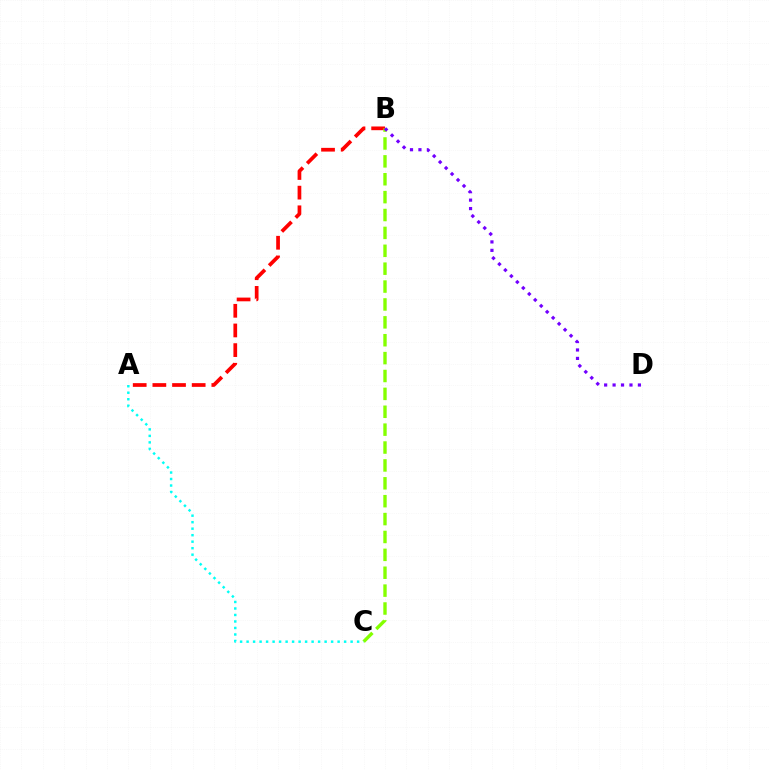{('A', 'B'): [{'color': '#ff0000', 'line_style': 'dashed', 'thickness': 2.67}], ('B', 'C'): [{'color': '#84ff00', 'line_style': 'dashed', 'thickness': 2.43}], ('B', 'D'): [{'color': '#7200ff', 'line_style': 'dotted', 'thickness': 2.29}], ('A', 'C'): [{'color': '#00fff6', 'line_style': 'dotted', 'thickness': 1.77}]}